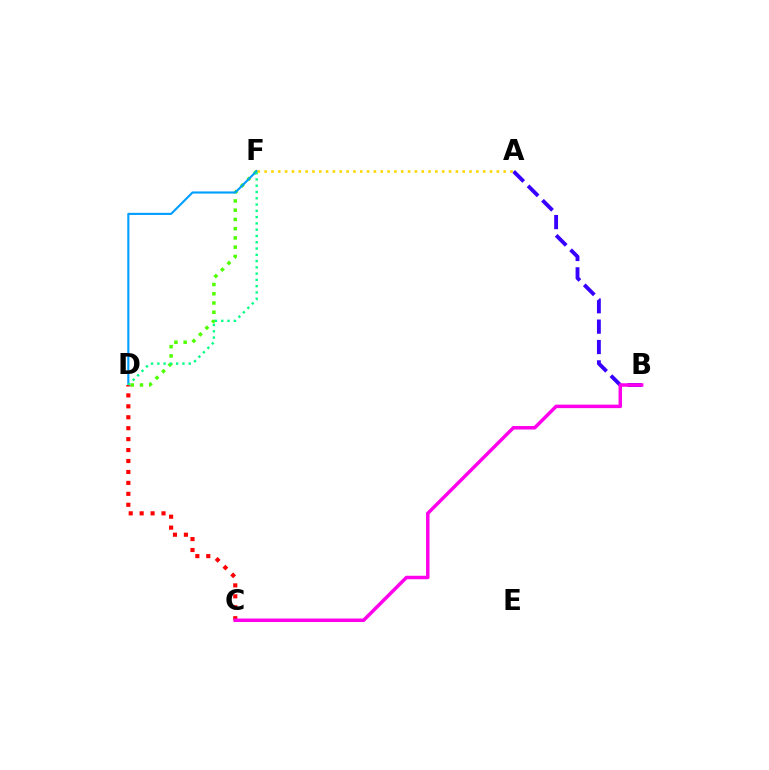{('D', 'F'): [{'color': '#4fff00', 'line_style': 'dotted', 'thickness': 2.51}, {'color': '#009eff', 'line_style': 'solid', 'thickness': 1.53}, {'color': '#00ff86', 'line_style': 'dotted', 'thickness': 1.71}], ('C', 'D'): [{'color': '#ff0000', 'line_style': 'dotted', 'thickness': 2.97}], ('A', 'B'): [{'color': '#3700ff', 'line_style': 'dashed', 'thickness': 2.77}], ('B', 'C'): [{'color': '#ff00ed', 'line_style': 'solid', 'thickness': 2.51}], ('A', 'F'): [{'color': '#ffd500', 'line_style': 'dotted', 'thickness': 1.86}]}